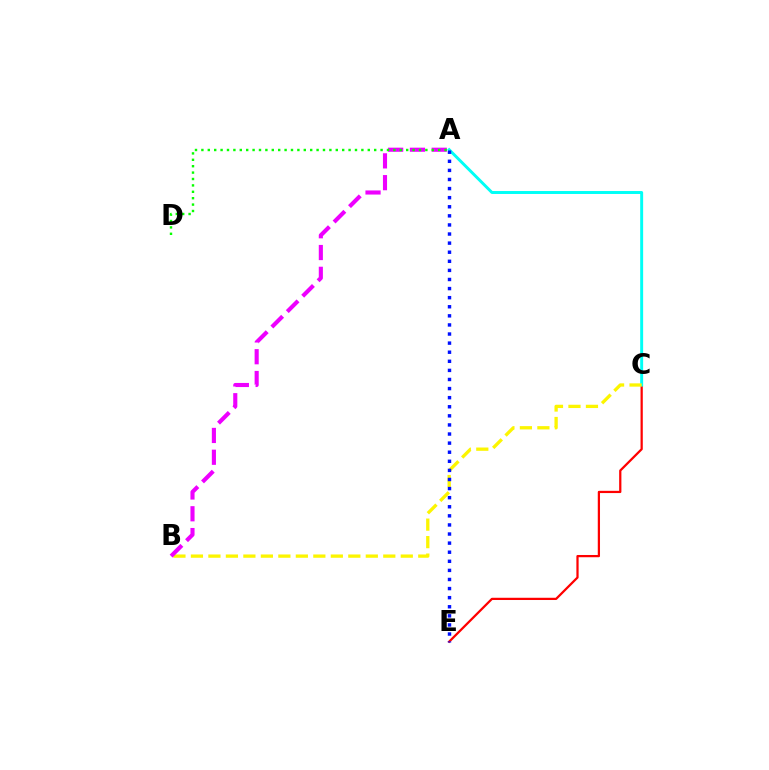{('C', 'E'): [{'color': '#ff0000', 'line_style': 'solid', 'thickness': 1.61}], ('A', 'C'): [{'color': '#00fff6', 'line_style': 'solid', 'thickness': 2.12}], ('B', 'C'): [{'color': '#fcf500', 'line_style': 'dashed', 'thickness': 2.38}], ('A', 'E'): [{'color': '#0010ff', 'line_style': 'dotted', 'thickness': 2.47}], ('A', 'B'): [{'color': '#ee00ff', 'line_style': 'dashed', 'thickness': 2.96}], ('A', 'D'): [{'color': '#08ff00', 'line_style': 'dotted', 'thickness': 1.74}]}